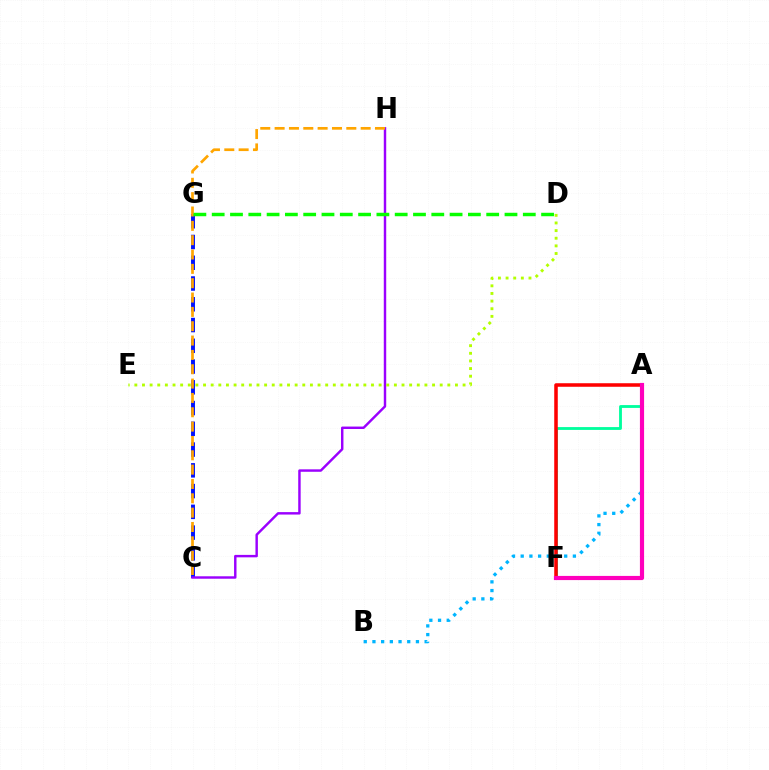{('A', 'F'): [{'color': '#00ff9d', 'line_style': 'solid', 'thickness': 2.04}, {'color': '#ff0000', 'line_style': 'solid', 'thickness': 2.55}, {'color': '#ff00bd', 'line_style': 'solid', 'thickness': 3.0}], ('C', 'G'): [{'color': '#0010ff', 'line_style': 'dashed', 'thickness': 2.82}], ('C', 'H'): [{'color': '#9b00ff', 'line_style': 'solid', 'thickness': 1.76}, {'color': '#ffa500', 'line_style': 'dashed', 'thickness': 1.95}], ('A', 'B'): [{'color': '#00b5ff', 'line_style': 'dotted', 'thickness': 2.36}], ('D', 'E'): [{'color': '#b3ff00', 'line_style': 'dotted', 'thickness': 2.07}], ('D', 'G'): [{'color': '#08ff00', 'line_style': 'dashed', 'thickness': 2.49}]}